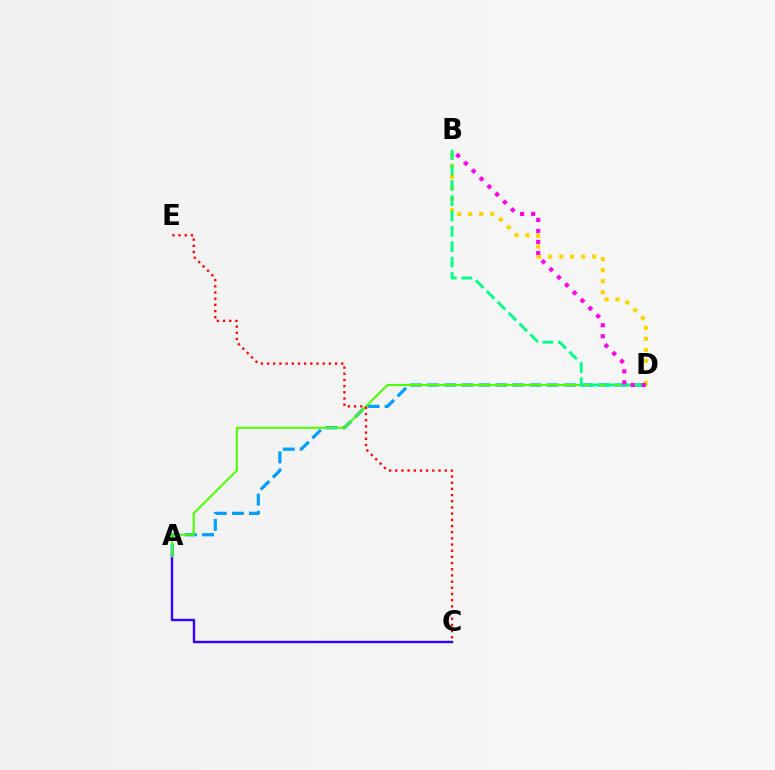{('A', 'D'): [{'color': '#009eff', 'line_style': 'dashed', 'thickness': 2.32}, {'color': '#4fff00', 'line_style': 'solid', 'thickness': 1.51}], ('A', 'C'): [{'color': '#3700ff', 'line_style': 'solid', 'thickness': 1.73}], ('C', 'E'): [{'color': '#ff0000', 'line_style': 'dotted', 'thickness': 1.68}], ('B', 'D'): [{'color': '#ffd500', 'line_style': 'dotted', 'thickness': 2.99}, {'color': '#00ff86', 'line_style': 'dashed', 'thickness': 2.09}, {'color': '#ff00ed', 'line_style': 'dotted', 'thickness': 2.99}]}